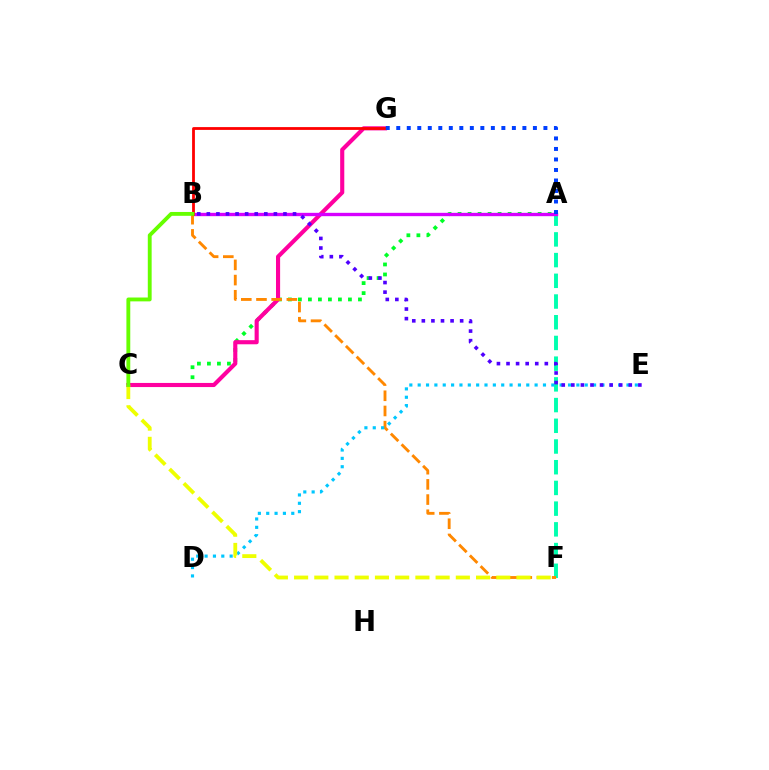{('A', 'C'): [{'color': '#00ff27', 'line_style': 'dotted', 'thickness': 2.72}], ('C', 'G'): [{'color': '#ff00a0', 'line_style': 'solid', 'thickness': 2.96}], ('A', 'F'): [{'color': '#00ffaf', 'line_style': 'dashed', 'thickness': 2.81}], ('A', 'B'): [{'color': '#d600ff', 'line_style': 'solid', 'thickness': 2.4}], ('B', 'F'): [{'color': '#ff8800', 'line_style': 'dashed', 'thickness': 2.06}], ('D', 'E'): [{'color': '#00c7ff', 'line_style': 'dotted', 'thickness': 2.27}], ('B', 'G'): [{'color': '#ff0000', 'line_style': 'solid', 'thickness': 2.02}], ('C', 'F'): [{'color': '#eeff00', 'line_style': 'dashed', 'thickness': 2.75}], ('B', 'C'): [{'color': '#66ff00', 'line_style': 'solid', 'thickness': 2.78}], ('A', 'G'): [{'color': '#003fff', 'line_style': 'dotted', 'thickness': 2.86}], ('B', 'E'): [{'color': '#4f00ff', 'line_style': 'dotted', 'thickness': 2.6}]}